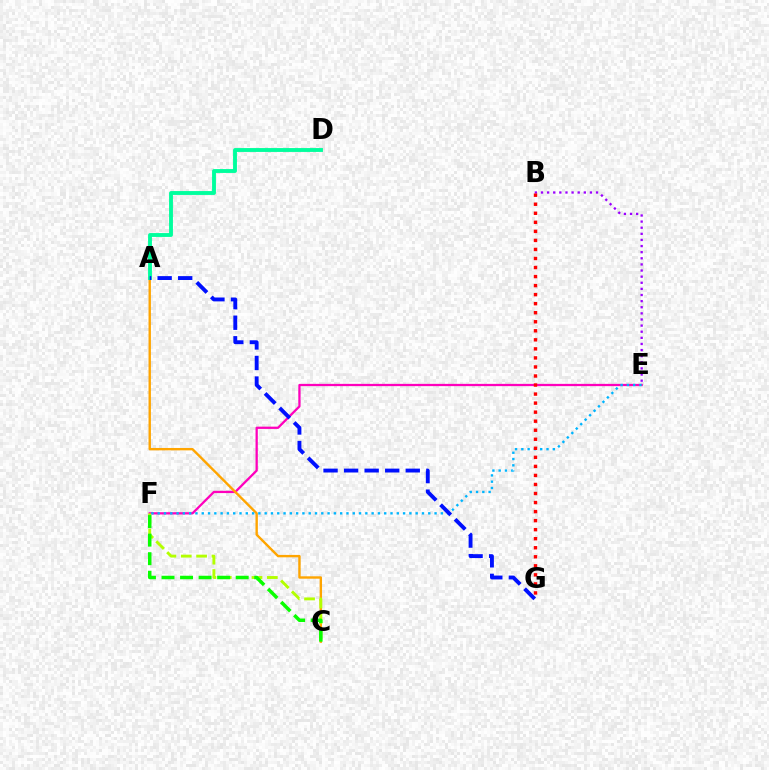{('E', 'F'): [{'color': '#ff00bd', 'line_style': 'solid', 'thickness': 1.63}, {'color': '#00b5ff', 'line_style': 'dotted', 'thickness': 1.71}], ('B', 'E'): [{'color': '#9b00ff', 'line_style': 'dotted', 'thickness': 1.66}], ('A', 'C'): [{'color': '#ffa500', 'line_style': 'solid', 'thickness': 1.72}], ('C', 'F'): [{'color': '#b3ff00', 'line_style': 'dashed', 'thickness': 2.09}, {'color': '#08ff00', 'line_style': 'dashed', 'thickness': 2.52}], ('A', 'D'): [{'color': '#00ff9d', 'line_style': 'solid', 'thickness': 2.78}], ('B', 'G'): [{'color': '#ff0000', 'line_style': 'dotted', 'thickness': 2.46}], ('A', 'G'): [{'color': '#0010ff', 'line_style': 'dashed', 'thickness': 2.79}]}